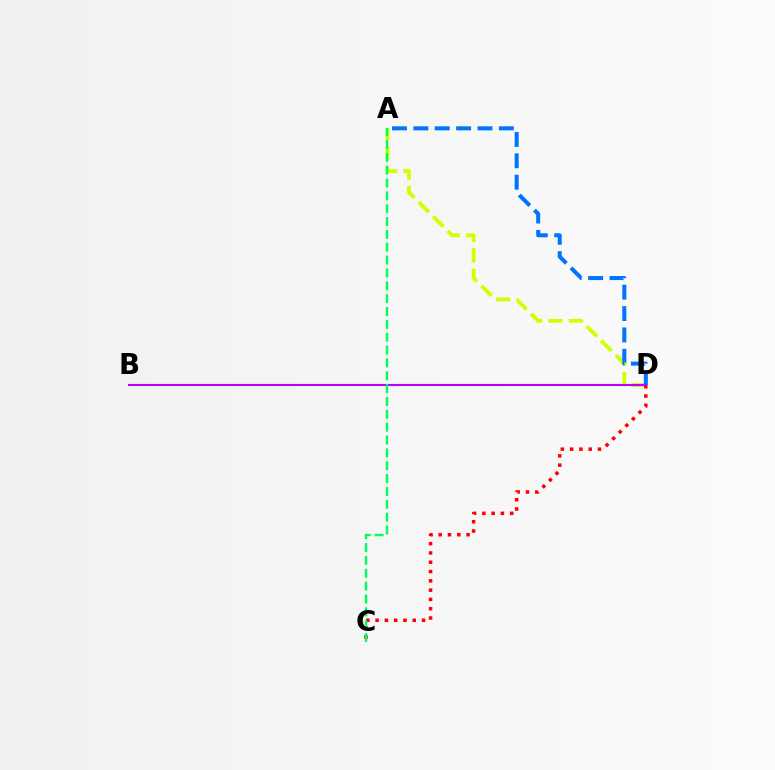{('A', 'D'): [{'color': '#d1ff00', 'line_style': 'dashed', 'thickness': 2.77}, {'color': '#0074ff', 'line_style': 'dashed', 'thickness': 2.9}], ('C', 'D'): [{'color': '#ff0000', 'line_style': 'dotted', 'thickness': 2.52}], ('B', 'D'): [{'color': '#b900ff', 'line_style': 'solid', 'thickness': 1.51}], ('A', 'C'): [{'color': '#00ff5c', 'line_style': 'dashed', 'thickness': 1.75}]}